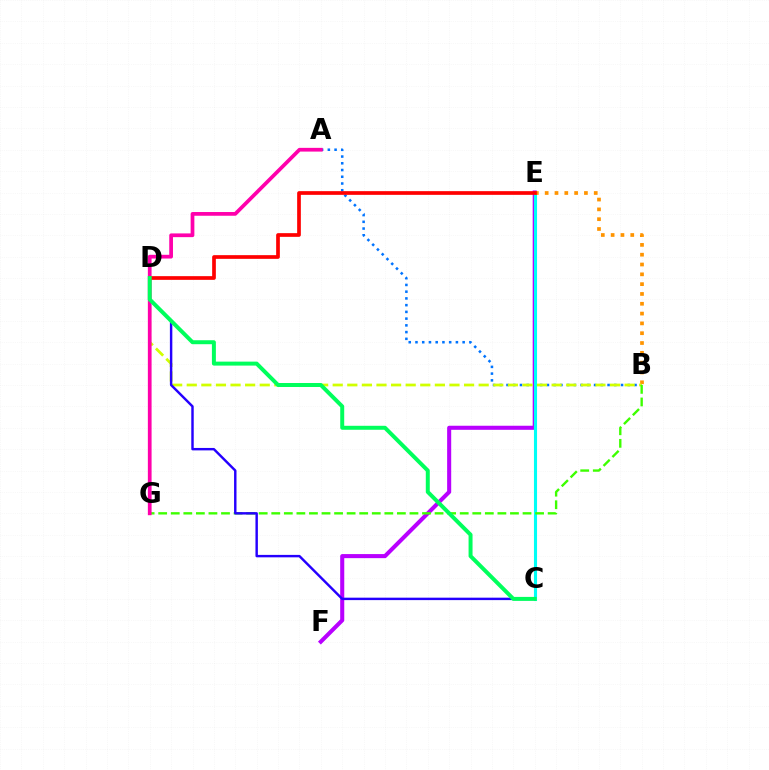{('A', 'B'): [{'color': '#0074ff', 'line_style': 'dotted', 'thickness': 1.83}], ('E', 'F'): [{'color': '#b900ff', 'line_style': 'solid', 'thickness': 2.93}], ('C', 'E'): [{'color': '#00fff6', 'line_style': 'solid', 'thickness': 2.24}], ('B', 'E'): [{'color': '#ff9400', 'line_style': 'dotted', 'thickness': 2.67}], ('B', 'D'): [{'color': '#d1ff00', 'line_style': 'dashed', 'thickness': 1.98}], ('B', 'G'): [{'color': '#3dff00', 'line_style': 'dashed', 'thickness': 1.71}], ('A', 'G'): [{'color': '#ff00ac', 'line_style': 'solid', 'thickness': 2.69}], ('D', 'E'): [{'color': '#ff0000', 'line_style': 'solid', 'thickness': 2.66}], ('C', 'D'): [{'color': '#2500ff', 'line_style': 'solid', 'thickness': 1.75}, {'color': '#00ff5c', 'line_style': 'solid', 'thickness': 2.86}]}